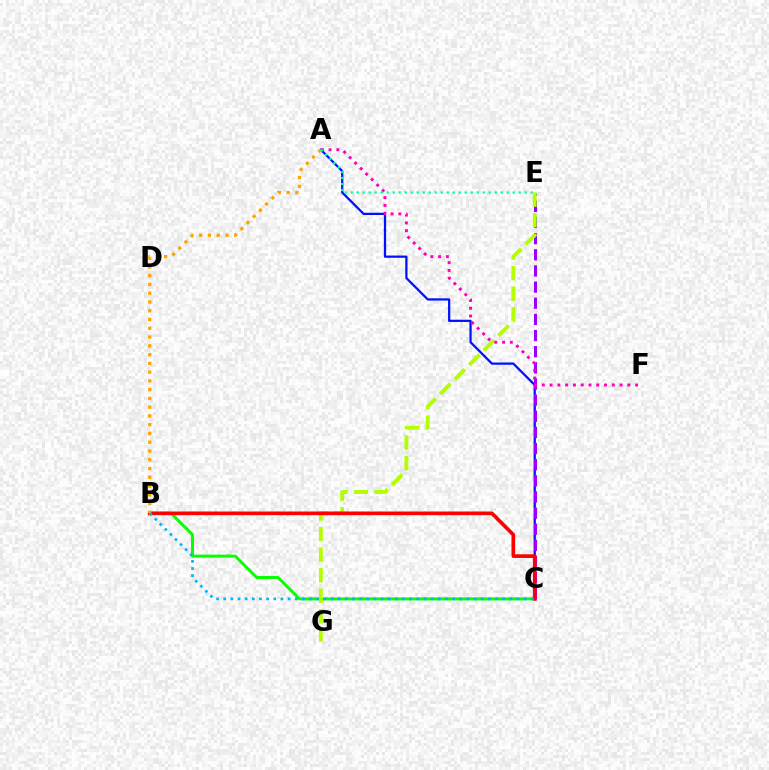{('A', 'C'): [{'color': '#0010ff', 'line_style': 'solid', 'thickness': 1.62}], ('B', 'C'): [{'color': '#08ff00', 'line_style': 'solid', 'thickness': 2.13}, {'color': '#ff0000', 'line_style': 'solid', 'thickness': 2.65}, {'color': '#00b5ff', 'line_style': 'dotted', 'thickness': 1.94}], ('C', 'E'): [{'color': '#9b00ff', 'line_style': 'dashed', 'thickness': 2.19}], ('E', 'G'): [{'color': '#b3ff00', 'line_style': 'dashed', 'thickness': 2.79}], ('A', 'F'): [{'color': '#ff00bd', 'line_style': 'dotted', 'thickness': 2.11}], ('A', 'B'): [{'color': '#ffa500', 'line_style': 'dotted', 'thickness': 2.38}], ('A', 'E'): [{'color': '#00ff9d', 'line_style': 'dotted', 'thickness': 1.63}]}